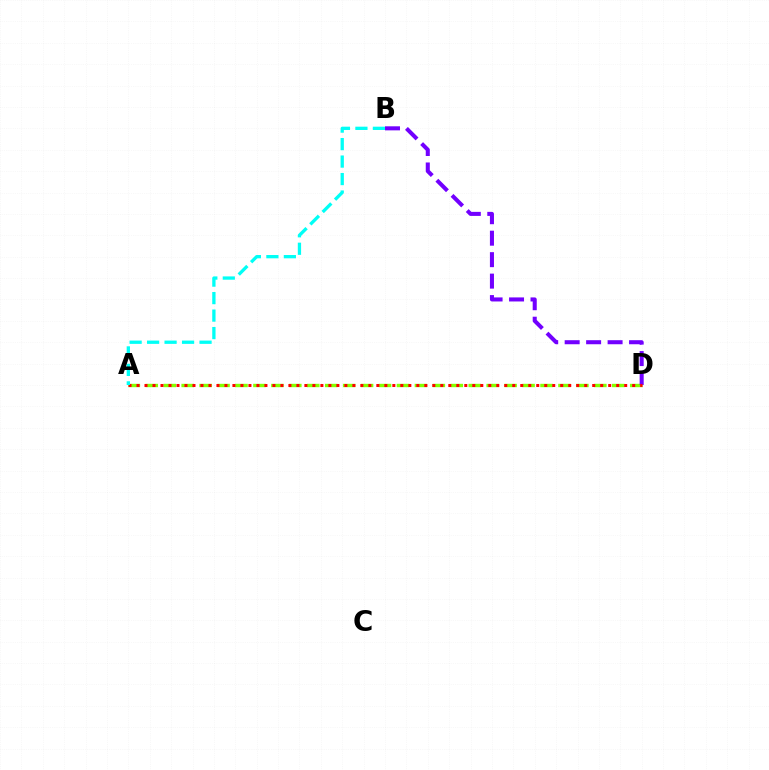{('A', 'D'): [{'color': '#84ff00', 'line_style': 'dashed', 'thickness': 2.44}, {'color': '#ff0000', 'line_style': 'dotted', 'thickness': 2.17}], ('B', 'D'): [{'color': '#7200ff', 'line_style': 'dashed', 'thickness': 2.92}], ('A', 'B'): [{'color': '#00fff6', 'line_style': 'dashed', 'thickness': 2.37}]}